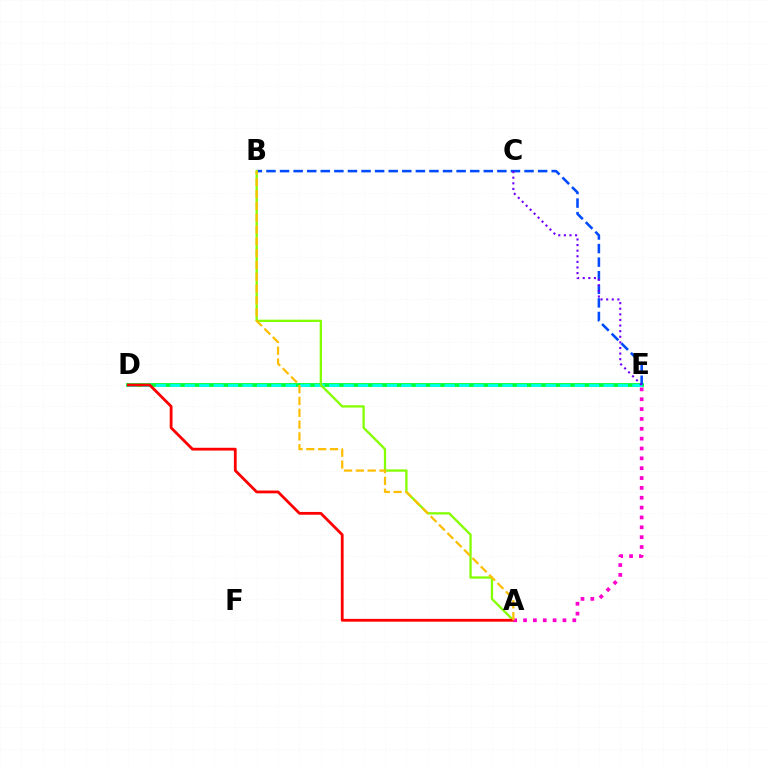{('D', 'E'): [{'color': '#00ff39', 'line_style': 'solid', 'thickness': 2.75}, {'color': '#00fff6', 'line_style': 'dashed', 'thickness': 1.96}], ('B', 'E'): [{'color': '#004bff', 'line_style': 'dashed', 'thickness': 1.85}], ('A', 'B'): [{'color': '#84ff00', 'line_style': 'solid', 'thickness': 1.66}, {'color': '#ffbd00', 'line_style': 'dashed', 'thickness': 1.61}], ('A', 'D'): [{'color': '#ff0000', 'line_style': 'solid', 'thickness': 2.01}], ('C', 'E'): [{'color': '#7200ff', 'line_style': 'dotted', 'thickness': 1.52}], ('A', 'E'): [{'color': '#ff00cf', 'line_style': 'dotted', 'thickness': 2.68}]}